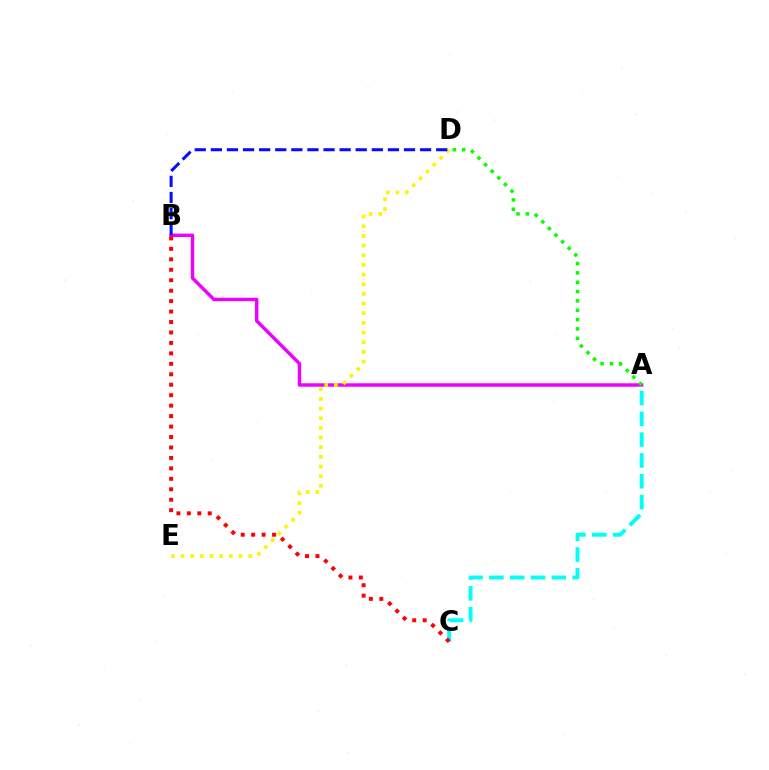{('A', 'B'): [{'color': '#ee00ff', 'line_style': 'solid', 'thickness': 2.47}], ('D', 'E'): [{'color': '#fcf500', 'line_style': 'dotted', 'thickness': 2.62}], ('A', 'C'): [{'color': '#00fff6', 'line_style': 'dashed', 'thickness': 2.83}], ('A', 'D'): [{'color': '#08ff00', 'line_style': 'dotted', 'thickness': 2.54}], ('B', 'C'): [{'color': '#ff0000', 'line_style': 'dotted', 'thickness': 2.84}], ('B', 'D'): [{'color': '#0010ff', 'line_style': 'dashed', 'thickness': 2.19}]}